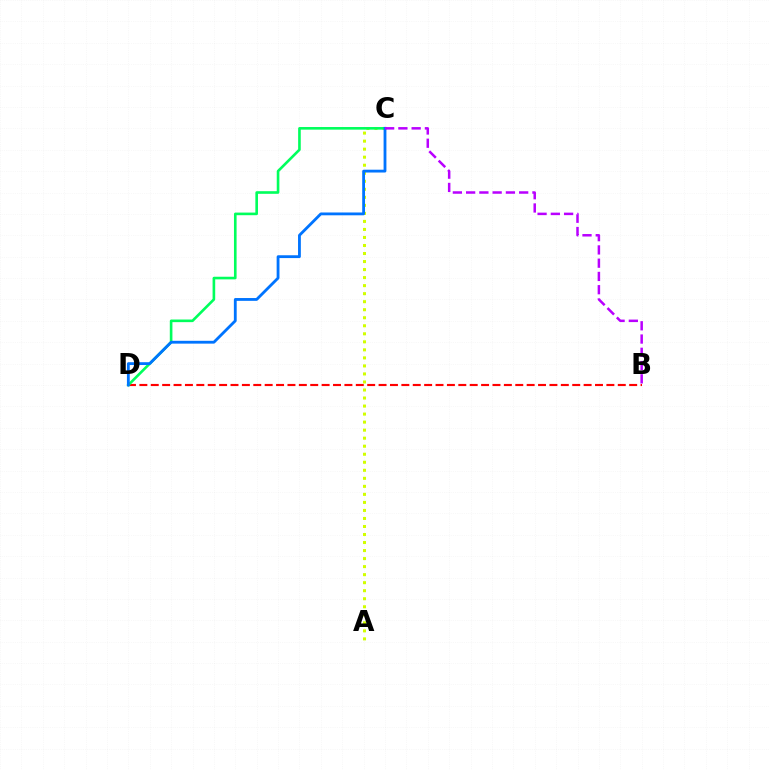{('B', 'D'): [{'color': '#ff0000', 'line_style': 'dashed', 'thickness': 1.55}], ('A', 'C'): [{'color': '#d1ff00', 'line_style': 'dotted', 'thickness': 2.18}], ('C', 'D'): [{'color': '#00ff5c', 'line_style': 'solid', 'thickness': 1.89}, {'color': '#0074ff', 'line_style': 'solid', 'thickness': 2.03}], ('B', 'C'): [{'color': '#b900ff', 'line_style': 'dashed', 'thickness': 1.8}]}